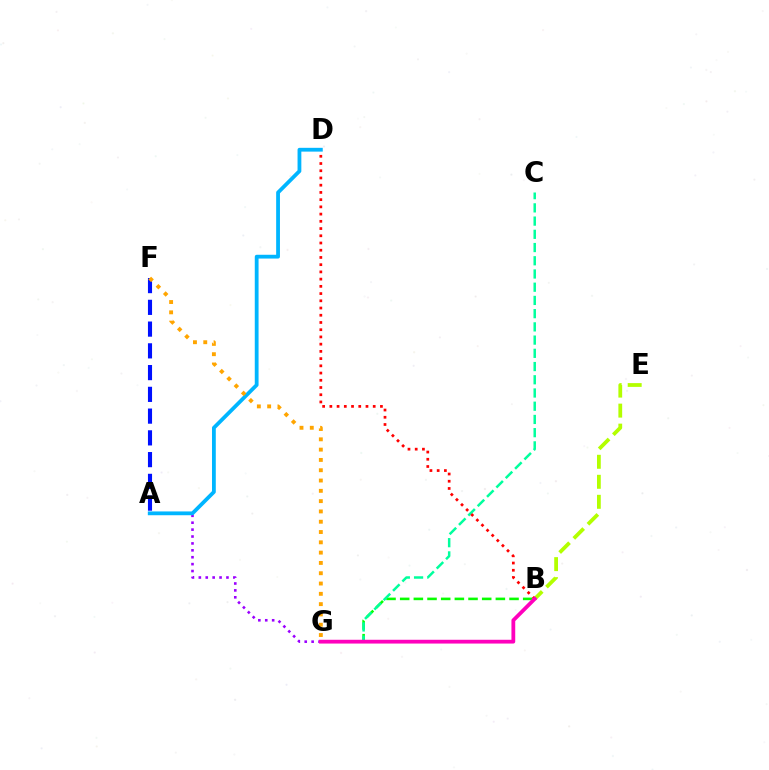{('B', 'G'): [{'color': '#08ff00', 'line_style': 'dashed', 'thickness': 1.86}, {'color': '#ff00bd', 'line_style': 'solid', 'thickness': 2.73}], ('B', 'E'): [{'color': '#b3ff00', 'line_style': 'dashed', 'thickness': 2.72}], ('C', 'G'): [{'color': '#00ff9d', 'line_style': 'dashed', 'thickness': 1.8}], ('B', 'D'): [{'color': '#ff0000', 'line_style': 'dotted', 'thickness': 1.96}], ('A', 'G'): [{'color': '#9b00ff', 'line_style': 'dotted', 'thickness': 1.88}], ('A', 'F'): [{'color': '#0010ff', 'line_style': 'dashed', 'thickness': 2.96}], ('A', 'D'): [{'color': '#00b5ff', 'line_style': 'solid', 'thickness': 2.73}], ('F', 'G'): [{'color': '#ffa500', 'line_style': 'dotted', 'thickness': 2.8}]}